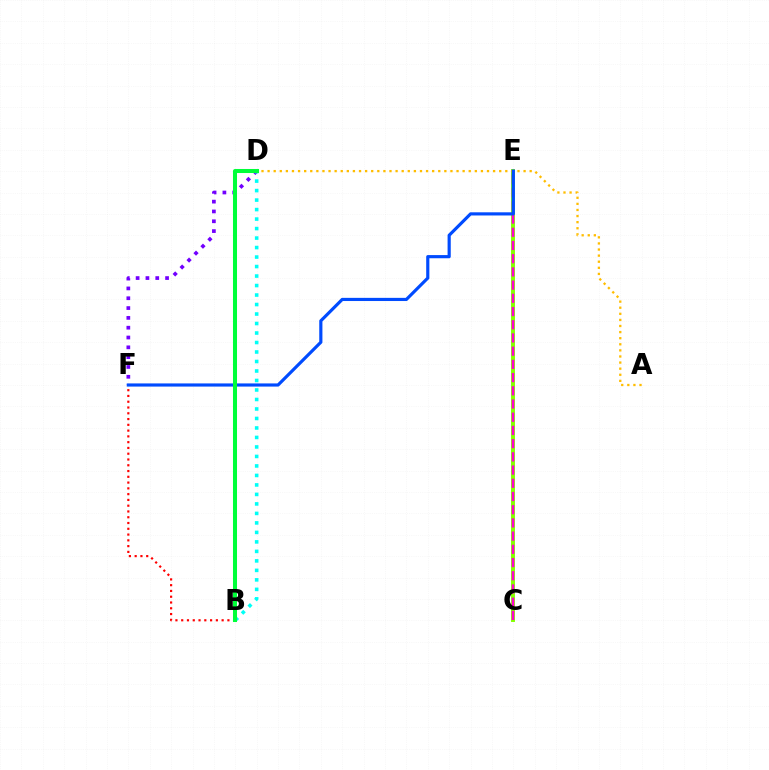{('D', 'F'): [{'color': '#7200ff', 'line_style': 'dotted', 'thickness': 2.67}], ('C', 'E'): [{'color': '#84ff00', 'line_style': 'solid', 'thickness': 2.83}, {'color': '#ff00cf', 'line_style': 'dashed', 'thickness': 1.79}], ('A', 'D'): [{'color': '#ffbd00', 'line_style': 'dotted', 'thickness': 1.66}], ('B', 'D'): [{'color': '#00fff6', 'line_style': 'dotted', 'thickness': 2.58}, {'color': '#00ff39', 'line_style': 'solid', 'thickness': 2.91}], ('B', 'F'): [{'color': '#ff0000', 'line_style': 'dotted', 'thickness': 1.57}], ('E', 'F'): [{'color': '#004bff', 'line_style': 'solid', 'thickness': 2.28}]}